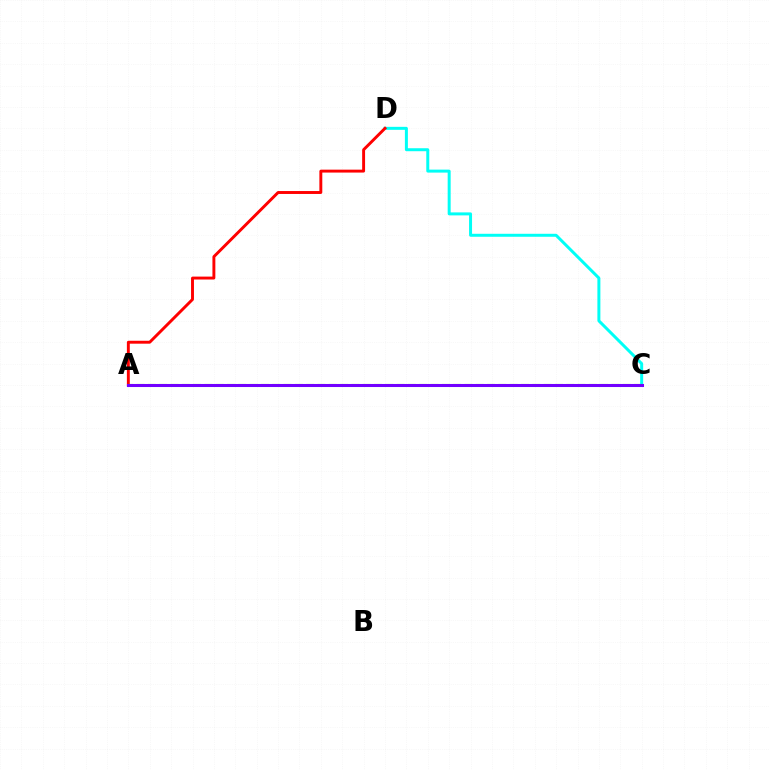{('C', 'D'): [{'color': '#00fff6', 'line_style': 'solid', 'thickness': 2.15}], ('A', 'D'): [{'color': '#ff0000', 'line_style': 'solid', 'thickness': 2.1}], ('A', 'C'): [{'color': '#84ff00', 'line_style': 'dashed', 'thickness': 1.54}, {'color': '#7200ff', 'line_style': 'solid', 'thickness': 2.19}]}